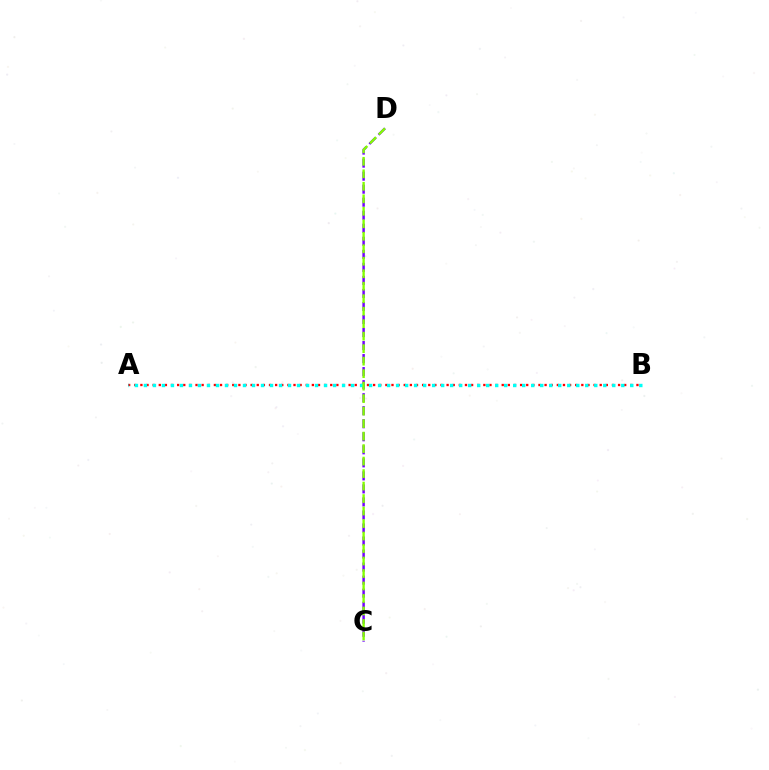{('A', 'B'): [{'color': '#ff0000', 'line_style': 'dotted', 'thickness': 1.66}, {'color': '#00fff6', 'line_style': 'dotted', 'thickness': 2.45}], ('C', 'D'): [{'color': '#7200ff', 'line_style': 'dashed', 'thickness': 1.77}, {'color': '#84ff00', 'line_style': 'dashed', 'thickness': 1.7}]}